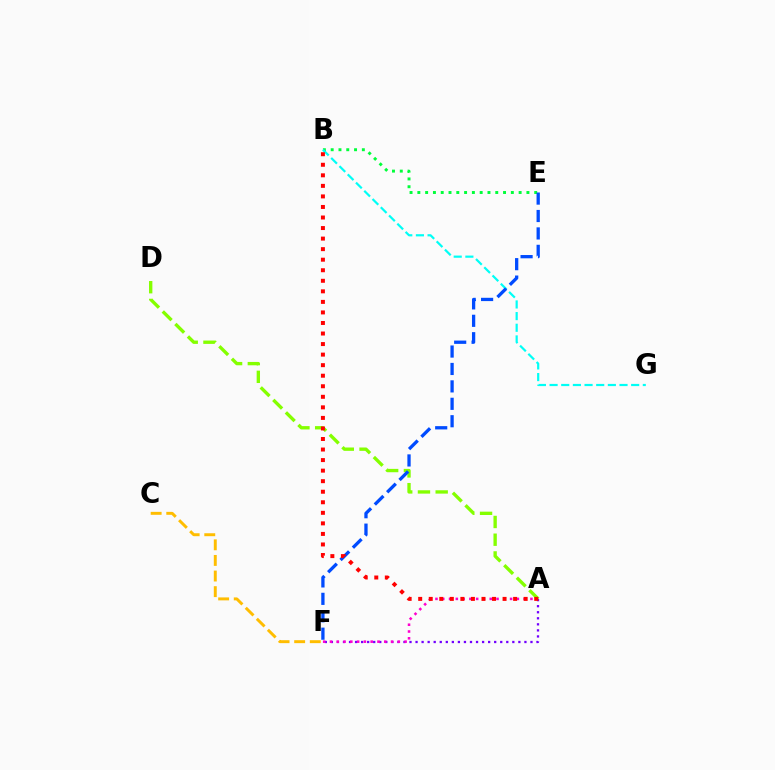{('A', 'D'): [{'color': '#84ff00', 'line_style': 'dashed', 'thickness': 2.41}], ('C', 'F'): [{'color': '#ffbd00', 'line_style': 'dashed', 'thickness': 2.12}], ('B', 'E'): [{'color': '#00ff39', 'line_style': 'dotted', 'thickness': 2.12}], ('A', 'F'): [{'color': '#7200ff', 'line_style': 'dotted', 'thickness': 1.64}, {'color': '#ff00cf', 'line_style': 'dotted', 'thickness': 1.84}], ('B', 'G'): [{'color': '#00fff6', 'line_style': 'dashed', 'thickness': 1.58}], ('E', 'F'): [{'color': '#004bff', 'line_style': 'dashed', 'thickness': 2.37}], ('A', 'B'): [{'color': '#ff0000', 'line_style': 'dotted', 'thickness': 2.87}]}